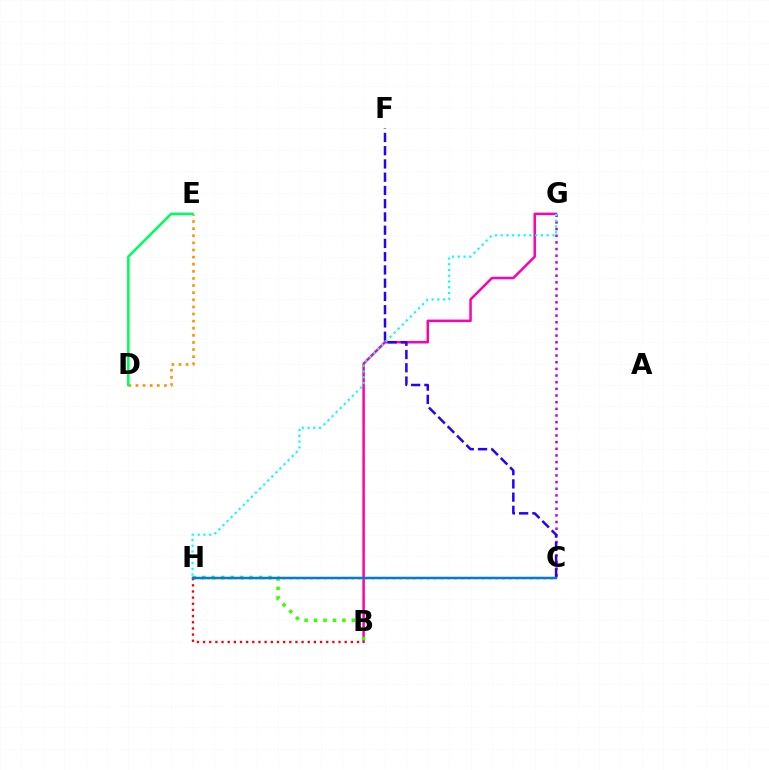{('B', 'G'): [{'color': '#ff00ac', 'line_style': 'solid', 'thickness': 1.8}], ('C', 'G'): [{'color': '#b900ff', 'line_style': 'dotted', 'thickness': 1.81}], ('D', 'E'): [{'color': '#ff9400', 'line_style': 'dotted', 'thickness': 1.93}, {'color': '#00ff5c', 'line_style': 'solid', 'thickness': 1.84}], ('C', 'F'): [{'color': '#2500ff', 'line_style': 'dashed', 'thickness': 1.8}], ('C', 'H'): [{'color': '#d1ff00', 'line_style': 'dotted', 'thickness': 1.86}, {'color': '#0074ff', 'line_style': 'solid', 'thickness': 1.77}], ('B', 'H'): [{'color': '#ff0000', 'line_style': 'dotted', 'thickness': 1.67}, {'color': '#3dff00', 'line_style': 'dotted', 'thickness': 2.57}], ('G', 'H'): [{'color': '#00fff6', 'line_style': 'dotted', 'thickness': 1.56}]}